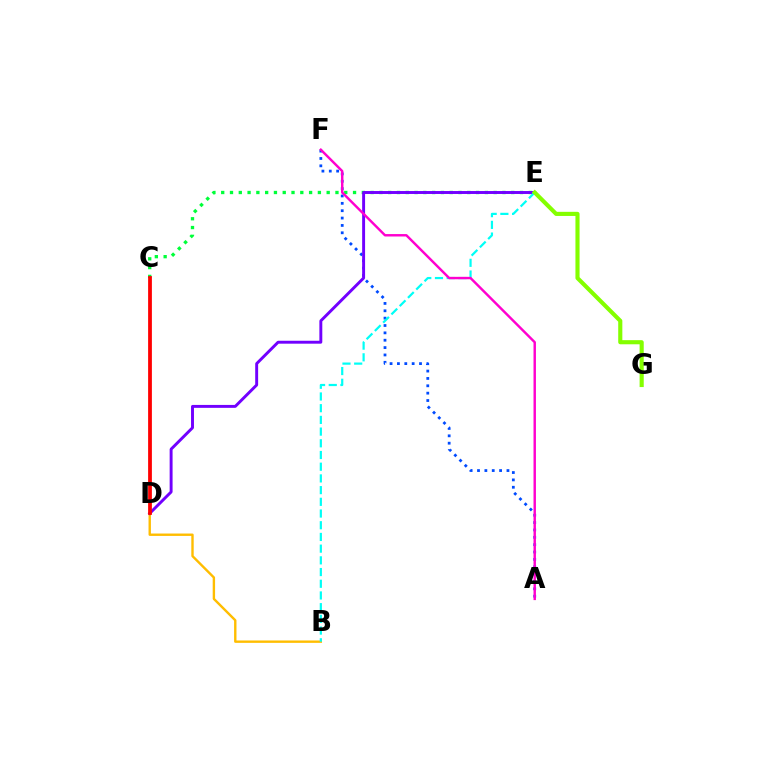{('C', 'E'): [{'color': '#00ff39', 'line_style': 'dotted', 'thickness': 2.39}], ('A', 'F'): [{'color': '#004bff', 'line_style': 'dotted', 'thickness': 2.0}, {'color': '#ff00cf', 'line_style': 'solid', 'thickness': 1.75}], ('B', 'D'): [{'color': '#ffbd00', 'line_style': 'solid', 'thickness': 1.72}], ('D', 'E'): [{'color': '#7200ff', 'line_style': 'solid', 'thickness': 2.11}], ('B', 'E'): [{'color': '#00fff6', 'line_style': 'dashed', 'thickness': 1.59}], ('E', 'G'): [{'color': '#84ff00', 'line_style': 'solid', 'thickness': 2.97}], ('C', 'D'): [{'color': '#ff0000', 'line_style': 'solid', 'thickness': 2.72}]}